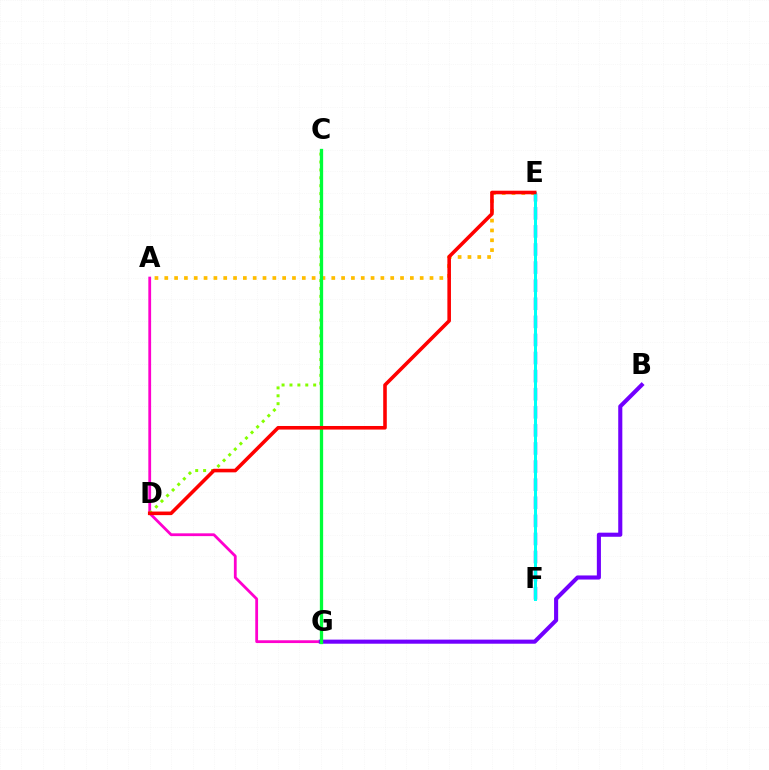{('A', 'E'): [{'color': '#ffbd00', 'line_style': 'dotted', 'thickness': 2.67}], ('A', 'G'): [{'color': '#ff00cf', 'line_style': 'solid', 'thickness': 2.01}], ('C', 'D'): [{'color': '#84ff00', 'line_style': 'dotted', 'thickness': 2.15}], ('B', 'G'): [{'color': '#7200ff', 'line_style': 'solid', 'thickness': 2.95}], ('E', 'F'): [{'color': '#004bff', 'line_style': 'dashed', 'thickness': 2.46}, {'color': '#00fff6', 'line_style': 'solid', 'thickness': 2.15}], ('C', 'G'): [{'color': '#00ff39', 'line_style': 'solid', 'thickness': 2.37}], ('D', 'E'): [{'color': '#ff0000', 'line_style': 'solid', 'thickness': 2.58}]}